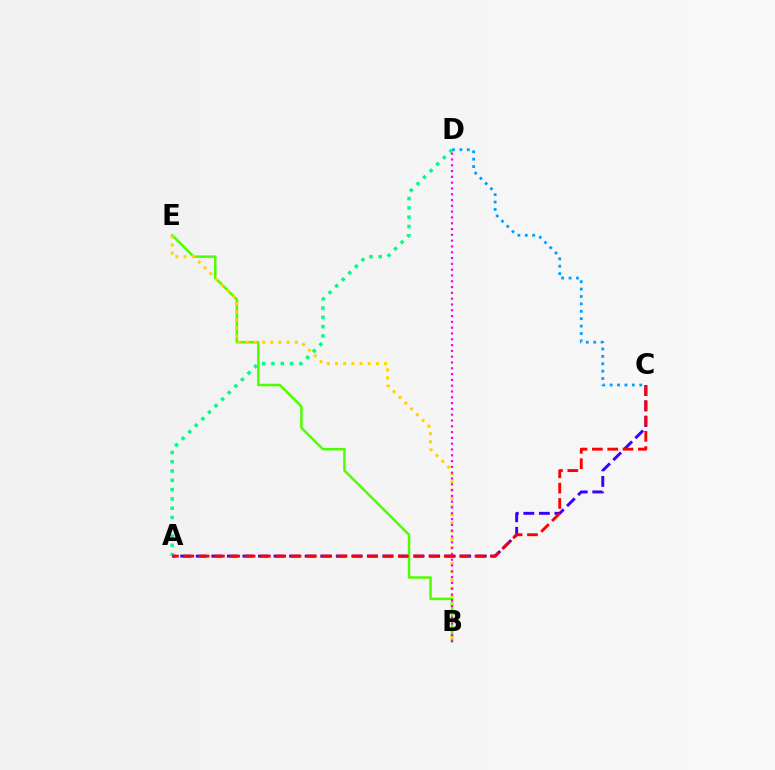{('A', 'C'): [{'color': '#3700ff', 'line_style': 'dashed', 'thickness': 2.11}, {'color': '#ff0000', 'line_style': 'dashed', 'thickness': 2.08}], ('A', 'D'): [{'color': '#00ff86', 'line_style': 'dotted', 'thickness': 2.52}], ('B', 'E'): [{'color': '#4fff00', 'line_style': 'solid', 'thickness': 1.81}, {'color': '#ffd500', 'line_style': 'dotted', 'thickness': 2.22}], ('C', 'D'): [{'color': '#009eff', 'line_style': 'dotted', 'thickness': 2.01}], ('B', 'D'): [{'color': '#ff00ed', 'line_style': 'dotted', 'thickness': 1.58}]}